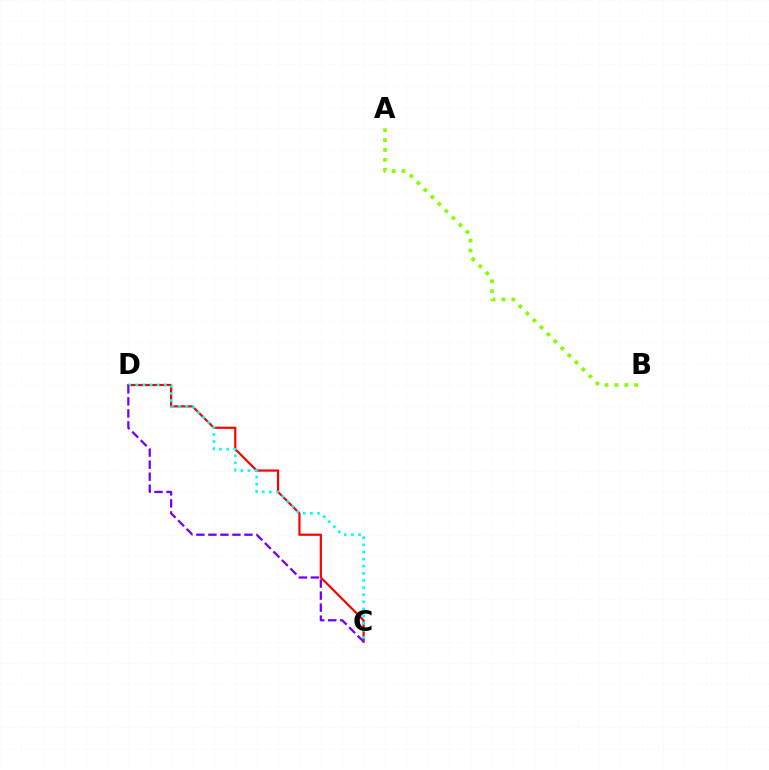{('C', 'D'): [{'color': '#ff0000', 'line_style': 'solid', 'thickness': 1.59}, {'color': '#00fff6', 'line_style': 'dotted', 'thickness': 1.94}, {'color': '#7200ff', 'line_style': 'dashed', 'thickness': 1.63}], ('A', 'B'): [{'color': '#84ff00', 'line_style': 'dotted', 'thickness': 2.69}]}